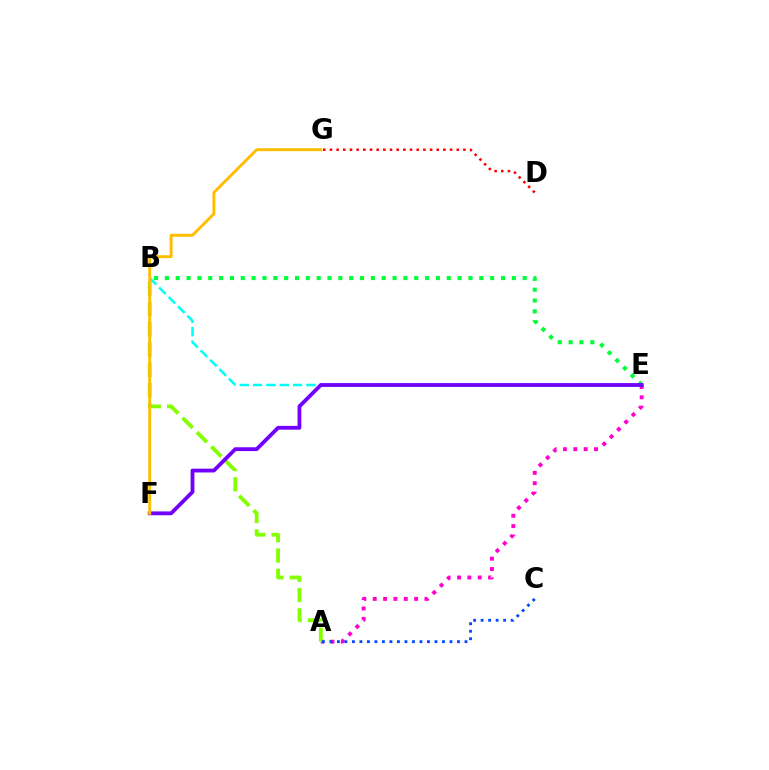{('A', 'E'): [{'color': '#ff00cf', 'line_style': 'dotted', 'thickness': 2.81}], ('A', 'B'): [{'color': '#84ff00', 'line_style': 'dashed', 'thickness': 2.76}], ('A', 'C'): [{'color': '#004bff', 'line_style': 'dotted', 'thickness': 2.04}], ('B', 'E'): [{'color': '#00ff39', 'line_style': 'dotted', 'thickness': 2.95}, {'color': '#00fff6', 'line_style': 'dashed', 'thickness': 1.81}], ('D', 'G'): [{'color': '#ff0000', 'line_style': 'dotted', 'thickness': 1.81}], ('E', 'F'): [{'color': '#7200ff', 'line_style': 'solid', 'thickness': 2.74}], ('F', 'G'): [{'color': '#ffbd00', 'line_style': 'solid', 'thickness': 2.1}]}